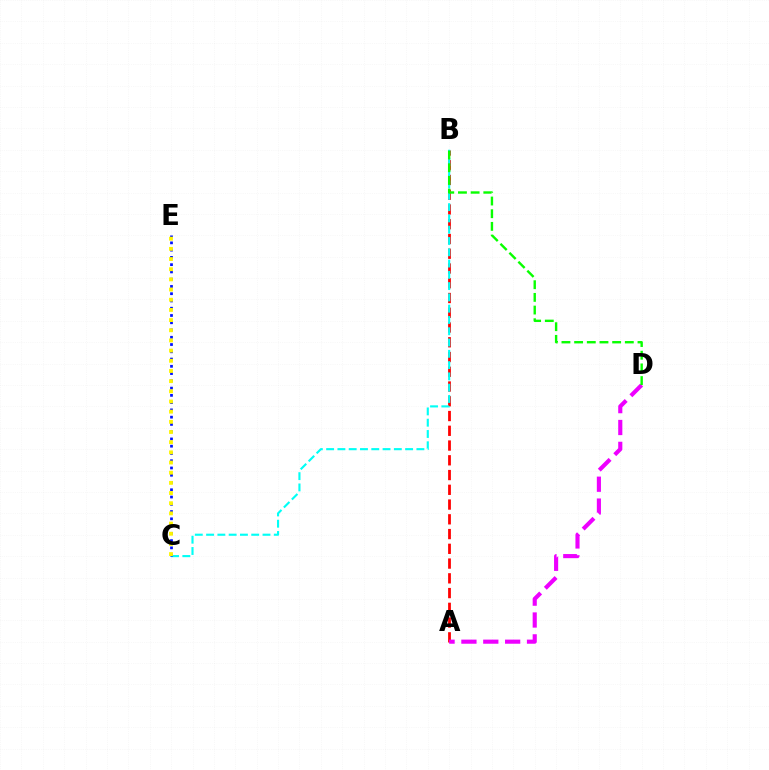{('A', 'B'): [{'color': '#ff0000', 'line_style': 'dashed', 'thickness': 2.0}], ('B', 'C'): [{'color': '#00fff6', 'line_style': 'dashed', 'thickness': 1.53}], ('C', 'E'): [{'color': '#0010ff', 'line_style': 'dotted', 'thickness': 1.97}, {'color': '#fcf500', 'line_style': 'dotted', 'thickness': 2.76}], ('A', 'D'): [{'color': '#ee00ff', 'line_style': 'dashed', 'thickness': 2.97}], ('B', 'D'): [{'color': '#08ff00', 'line_style': 'dashed', 'thickness': 1.72}]}